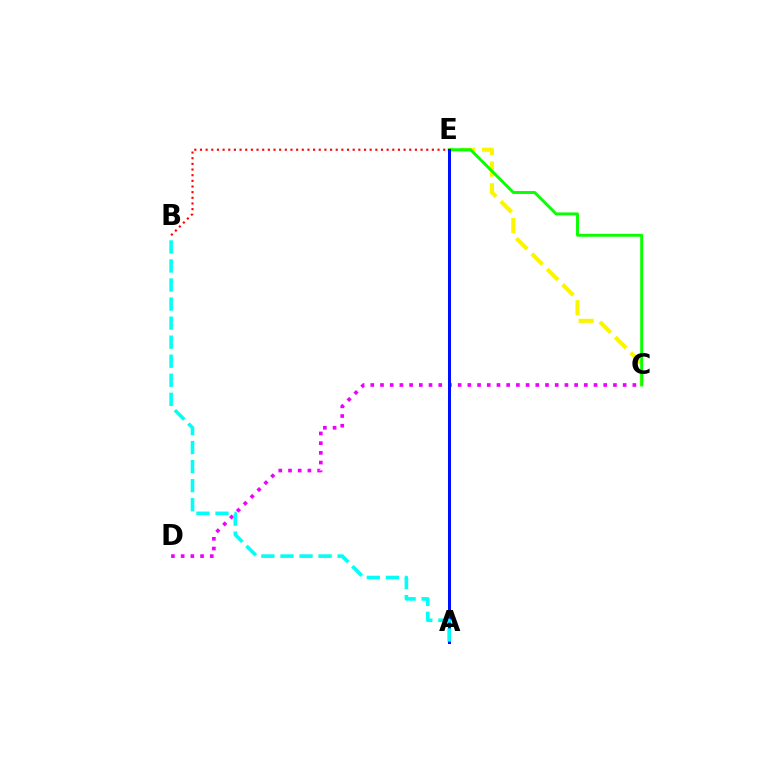{('C', 'E'): [{'color': '#fcf500', 'line_style': 'dashed', 'thickness': 2.96}, {'color': '#08ff00', 'line_style': 'solid', 'thickness': 2.1}], ('C', 'D'): [{'color': '#ee00ff', 'line_style': 'dotted', 'thickness': 2.64}], ('B', 'E'): [{'color': '#ff0000', 'line_style': 'dotted', 'thickness': 1.54}], ('A', 'E'): [{'color': '#0010ff', 'line_style': 'solid', 'thickness': 2.17}], ('A', 'B'): [{'color': '#00fff6', 'line_style': 'dashed', 'thickness': 2.59}]}